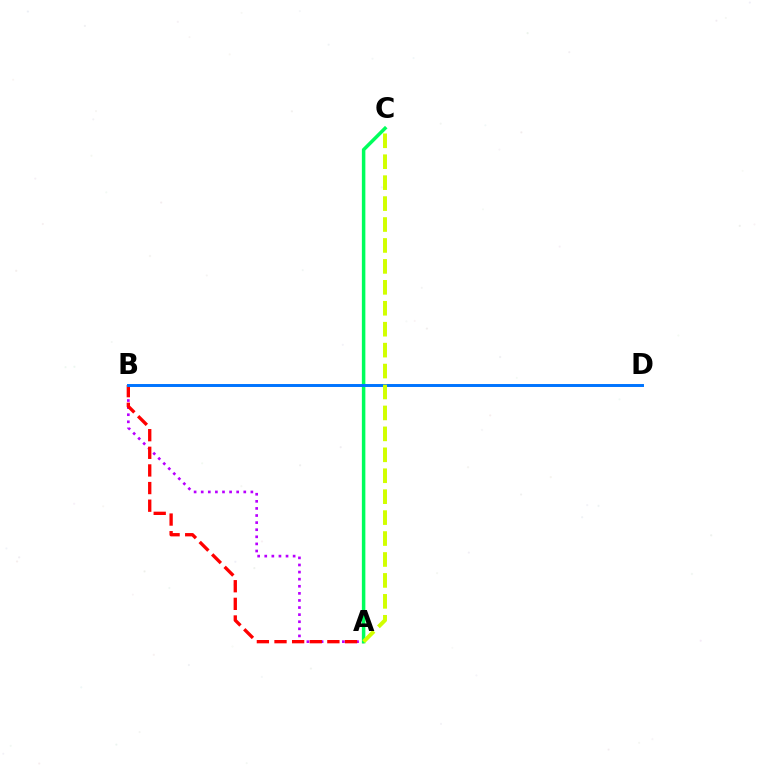{('A', 'B'): [{'color': '#b900ff', 'line_style': 'dotted', 'thickness': 1.93}, {'color': '#ff0000', 'line_style': 'dashed', 'thickness': 2.39}], ('A', 'C'): [{'color': '#00ff5c', 'line_style': 'solid', 'thickness': 2.52}, {'color': '#d1ff00', 'line_style': 'dashed', 'thickness': 2.84}], ('B', 'D'): [{'color': '#0074ff', 'line_style': 'solid', 'thickness': 2.13}]}